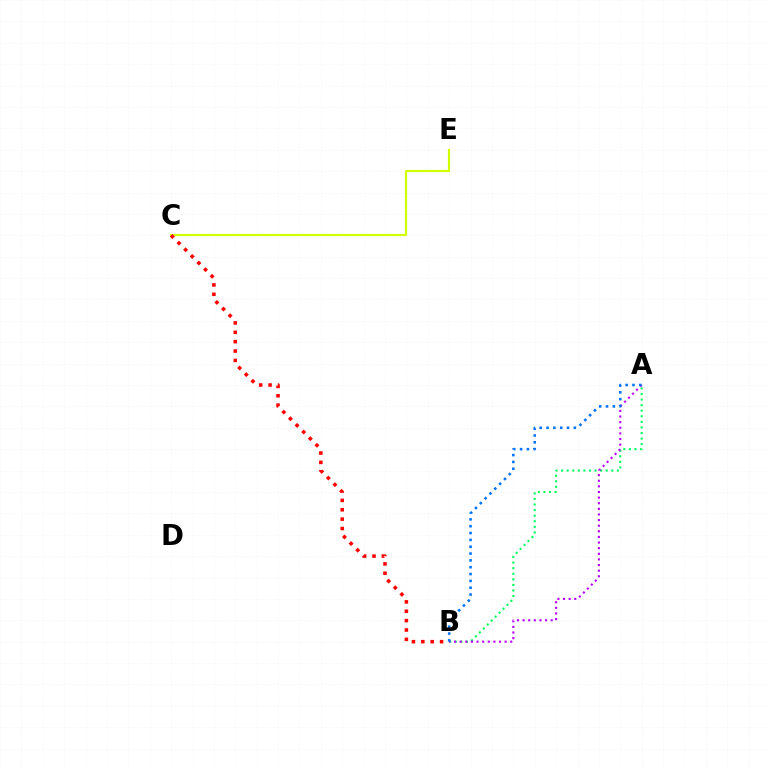{('C', 'E'): [{'color': '#d1ff00', 'line_style': 'solid', 'thickness': 1.58}], ('A', 'B'): [{'color': '#00ff5c', 'line_style': 'dotted', 'thickness': 1.52}, {'color': '#b900ff', 'line_style': 'dotted', 'thickness': 1.53}, {'color': '#0074ff', 'line_style': 'dotted', 'thickness': 1.86}], ('B', 'C'): [{'color': '#ff0000', 'line_style': 'dotted', 'thickness': 2.55}]}